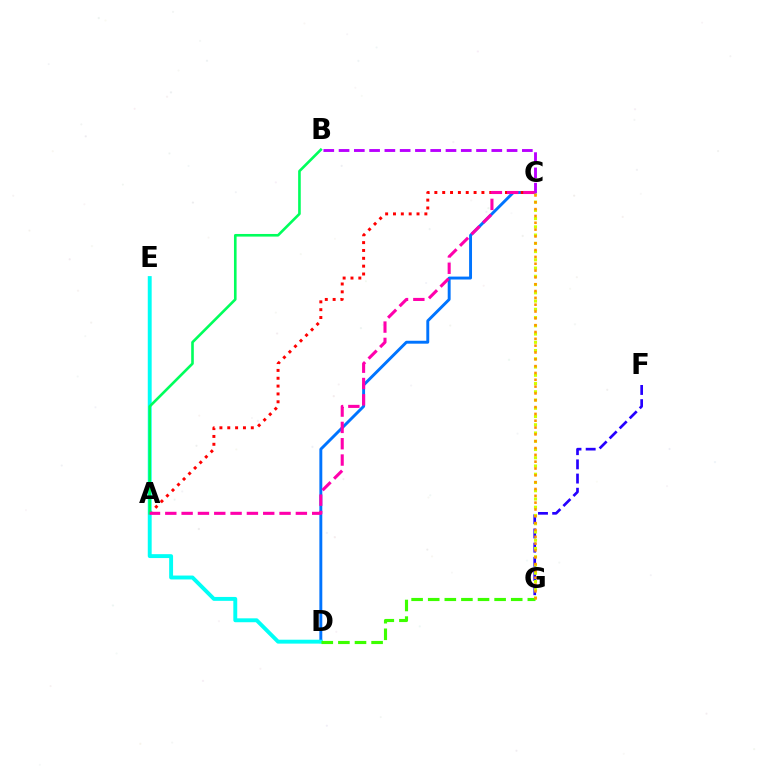{('C', 'D'): [{'color': '#0074ff', 'line_style': 'solid', 'thickness': 2.1}], ('B', 'C'): [{'color': '#b900ff', 'line_style': 'dashed', 'thickness': 2.08}], ('A', 'C'): [{'color': '#ff0000', 'line_style': 'dotted', 'thickness': 2.13}, {'color': '#ff00ac', 'line_style': 'dashed', 'thickness': 2.22}], ('D', 'E'): [{'color': '#00fff6', 'line_style': 'solid', 'thickness': 2.81}], ('F', 'G'): [{'color': '#2500ff', 'line_style': 'dashed', 'thickness': 1.93}], ('A', 'B'): [{'color': '#00ff5c', 'line_style': 'solid', 'thickness': 1.89}], ('C', 'G'): [{'color': '#d1ff00', 'line_style': 'dotted', 'thickness': 2.24}, {'color': '#ff9400', 'line_style': 'dotted', 'thickness': 1.85}], ('D', 'G'): [{'color': '#3dff00', 'line_style': 'dashed', 'thickness': 2.26}]}